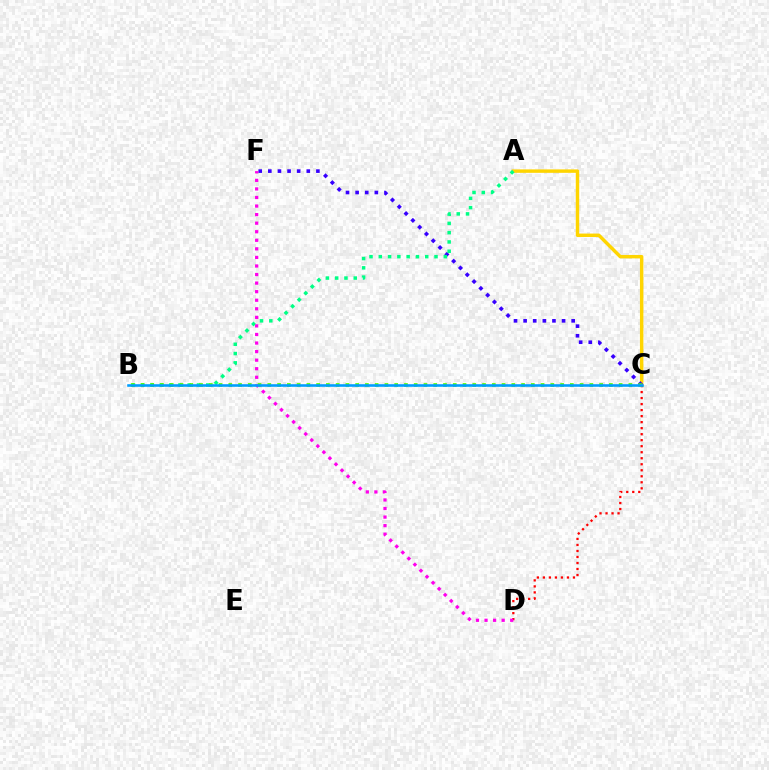{('A', 'C'): [{'color': '#ffd500', 'line_style': 'solid', 'thickness': 2.47}], ('C', 'D'): [{'color': '#ff0000', 'line_style': 'dotted', 'thickness': 1.63}], ('C', 'F'): [{'color': '#3700ff', 'line_style': 'dotted', 'thickness': 2.61}], ('A', 'B'): [{'color': '#00ff86', 'line_style': 'dotted', 'thickness': 2.52}], ('D', 'F'): [{'color': '#ff00ed', 'line_style': 'dotted', 'thickness': 2.33}], ('B', 'C'): [{'color': '#4fff00', 'line_style': 'dotted', 'thickness': 2.65}, {'color': '#009eff', 'line_style': 'solid', 'thickness': 1.86}]}